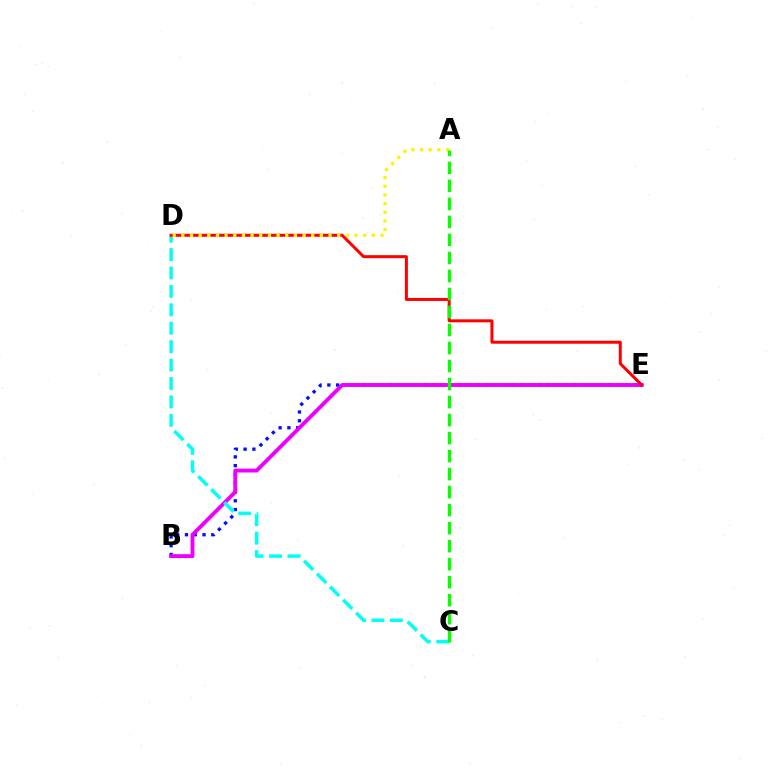{('B', 'E'): [{'color': '#0010ff', 'line_style': 'dotted', 'thickness': 2.38}, {'color': '#ee00ff', 'line_style': 'solid', 'thickness': 2.8}], ('C', 'D'): [{'color': '#00fff6', 'line_style': 'dashed', 'thickness': 2.5}], ('D', 'E'): [{'color': '#ff0000', 'line_style': 'solid', 'thickness': 2.16}], ('A', 'D'): [{'color': '#fcf500', 'line_style': 'dotted', 'thickness': 2.35}], ('A', 'C'): [{'color': '#08ff00', 'line_style': 'dashed', 'thickness': 2.45}]}